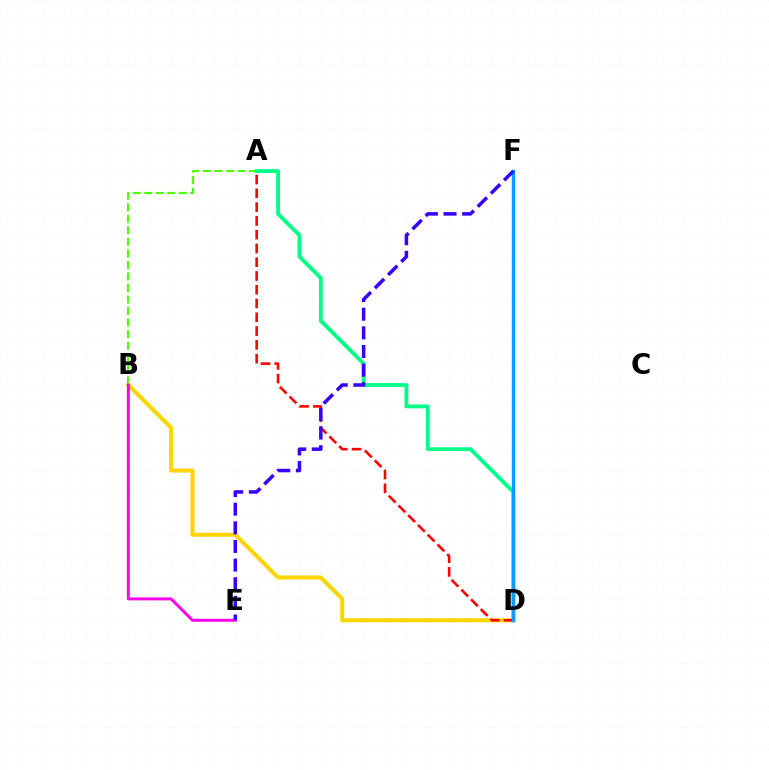{('A', 'B'): [{'color': '#4fff00', 'line_style': 'dashed', 'thickness': 1.57}], ('B', 'D'): [{'color': '#ffd500', 'line_style': 'solid', 'thickness': 2.92}], ('B', 'E'): [{'color': '#ff00ed', 'line_style': 'solid', 'thickness': 2.14}], ('A', 'D'): [{'color': '#00ff86', 'line_style': 'solid', 'thickness': 2.75}, {'color': '#ff0000', 'line_style': 'dashed', 'thickness': 1.87}], ('D', 'F'): [{'color': '#009eff', 'line_style': 'solid', 'thickness': 2.46}], ('E', 'F'): [{'color': '#3700ff', 'line_style': 'dashed', 'thickness': 2.53}]}